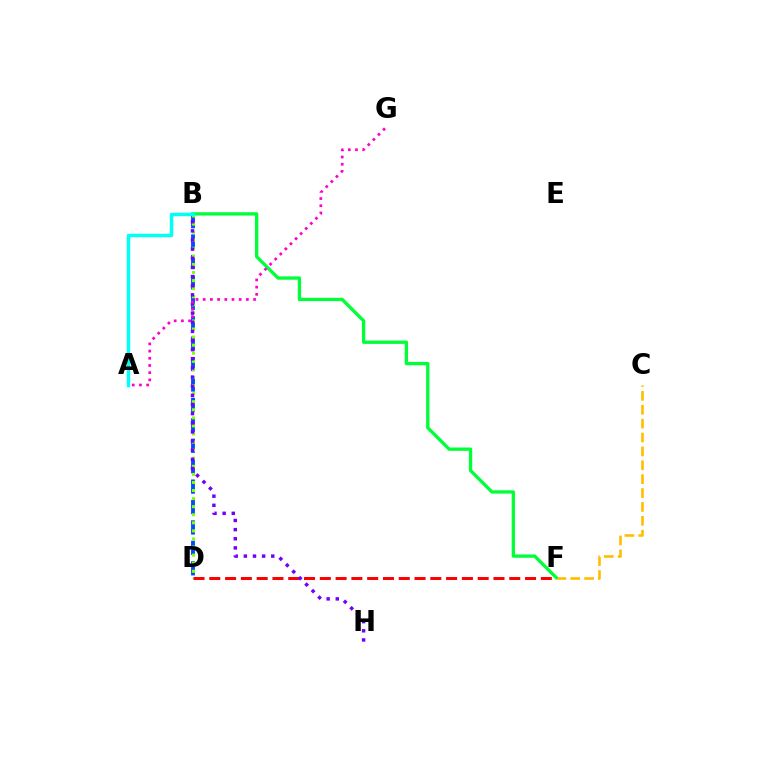{('C', 'F'): [{'color': '#ffbd00', 'line_style': 'dashed', 'thickness': 1.89}], ('B', 'D'): [{'color': '#004bff', 'line_style': 'dashed', 'thickness': 2.77}, {'color': '#84ff00', 'line_style': 'dotted', 'thickness': 2.19}], ('D', 'F'): [{'color': '#ff0000', 'line_style': 'dashed', 'thickness': 2.14}], ('B', 'H'): [{'color': '#7200ff', 'line_style': 'dotted', 'thickness': 2.48}], ('B', 'F'): [{'color': '#00ff39', 'line_style': 'solid', 'thickness': 2.39}], ('A', 'G'): [{'color': '#ff00cf', 'line_style': 'dotted', 'thickness': 1.96}], ('A', 'B'): [{'color': '#00fff6', 'line_style': 'solid', 'thickness': 2.5}]}